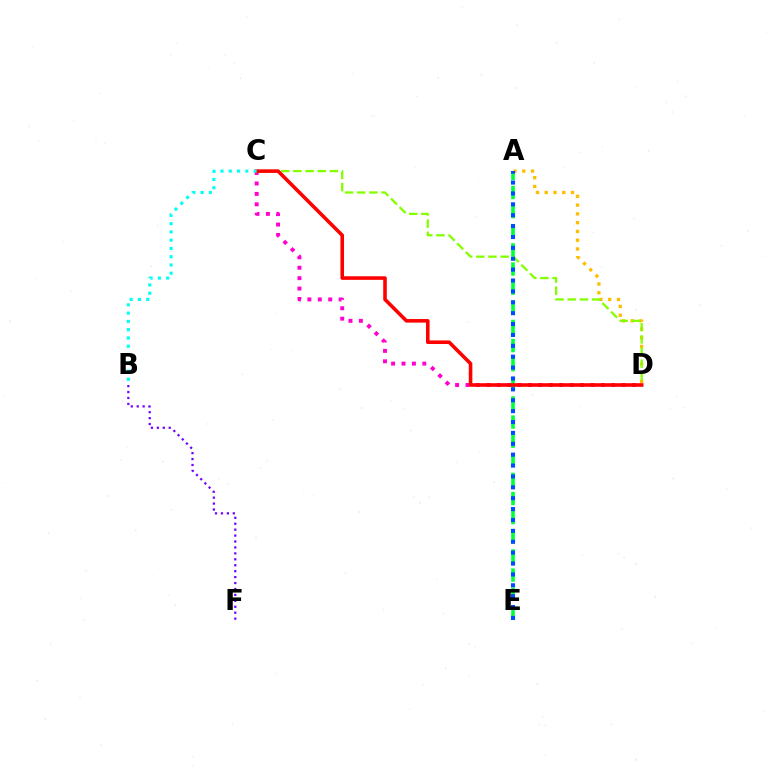{('A', 'D'): [{'color': '#ffbd00', 'line_style': 'dotted', 'thickness': 2.38}], ('C', 'D'): [{'color': '#84ff00', 'line_style': 'dashed', 'thickness': 1.65}, {'color': '#ff00cf', 'line_style': 'dotted', 'thickness': 2.83}, {'color': '#ff0000', 'line_style': 'solid', 'thickness': 2.58}], ('B', 'F'): [{'color': '#7200ff', 'line_style': 'dotted', 'thickness': 1.61}], ('A', 'E'): [{'color': '#00ff39', 'line_style': 'dashed', 'thickness': 2.6}, {'color': '#004bff', 'line_style': 'dotted', 'thickness': 2.96}], ('B', 'C'): [{'color': '#00fff6', 'line_style': 'dotted', 'thickness': 2.25}]}